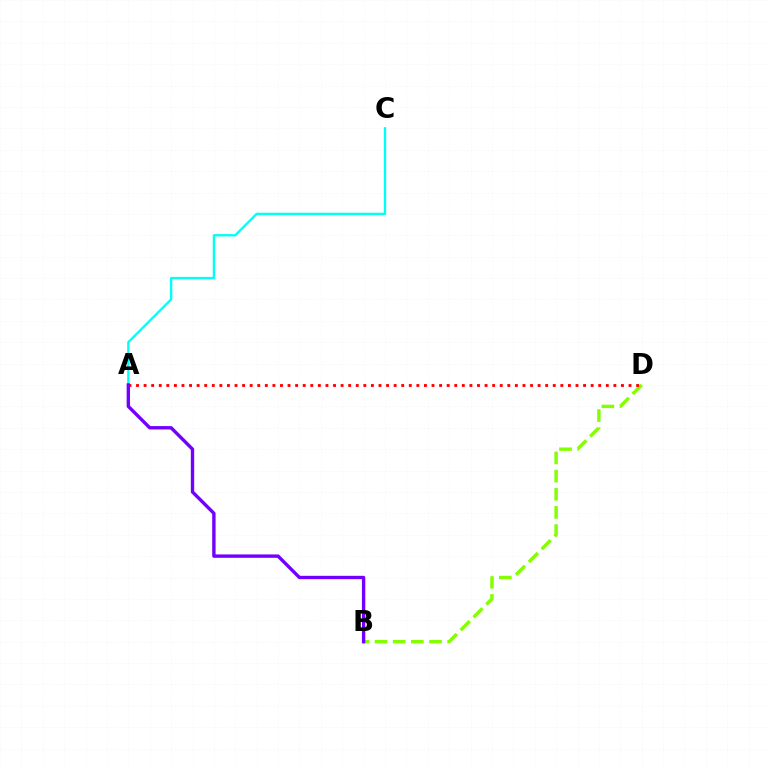{('A', 'C'): [{'color': '#00fff6', 'line_style': 'solid', 'thickness': 1.68}], ('B', 'D'): [{'color': '#84ff00', 'line_style': 'dashed', 'thickness': 2.47}], ('A', 'D'): [{'color': '#ff0000', 'line_style': 'dotted', 'thickness': 2.06}], ('A', 'B'): [{'color': '#7200ff', 'line_style': 'solid', 'thickness': 2.43}]}